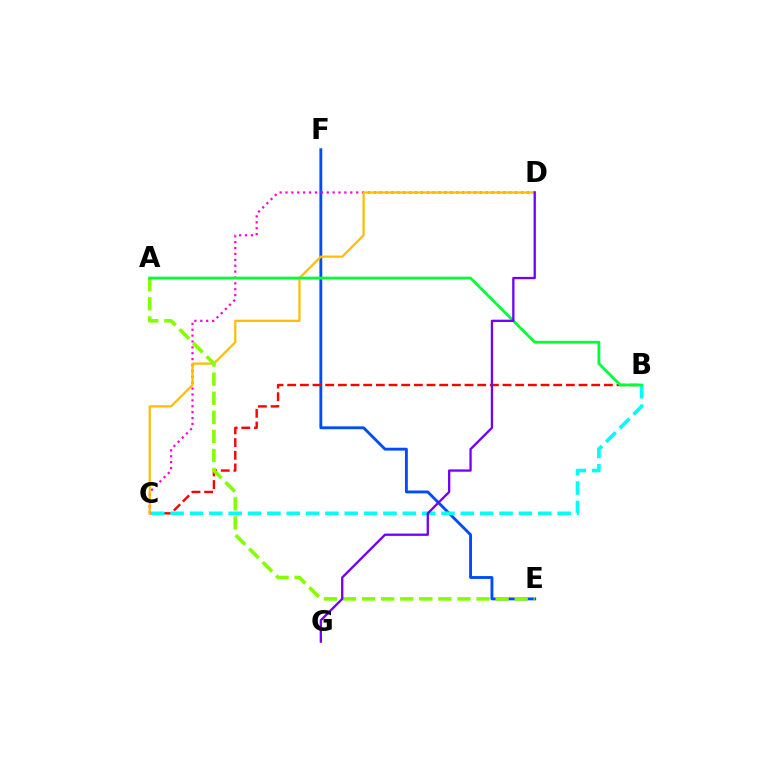{('E', 'F'): [{'color': '#004bff', 'line_style': 'solid', 'thickness': 2.06}], ('B', 'C'): [{'color': '#ff0000', 'line_style': 'dashed', 'thickness': 1.72}, {'color': '#00fff6', 'line_style': 'dashed', 'thickness': 2.63}], ('C', 'D'): [{'color': '#ff00cf', 'line_style': 'dotted', 'thickness': 1.6}, {'color': '#ffbd00', 'line_style': 'solid', 'thickness': 1.6}], ('A', 'E'): [{'color': '#84ff00', 'line_style': 'dashed', 'thickness': 2.59}], ('A', 'B'): [{'color': '#00ff39', 'line_style': 'solid', 'thickness': 2.02}], ('D', 'G'): [{'color': '#7200ff', 'line_style': 'solid', 'thickness': 1.66}]}